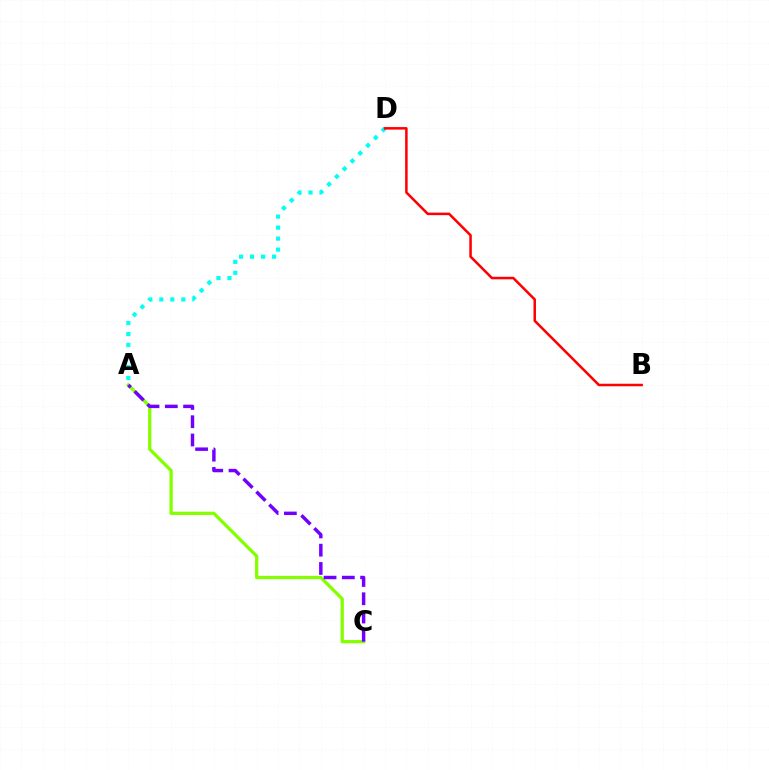{('A', 'C'): [{'color': '#84ff00', 'line_style': 'solid', 'thickness': 2.36}, {'color': '#7200ff', 'line_style': 'dashed', 'thickness': 2.48}], ('A', 'D'): [{'color': '#00fff6', 'line_style': 'dotted', 'thickness': 2.99}], ('B', 'D'): [{'color': '#ff0000', 'line_style': 'solid', 'thickness': 1.81}]}